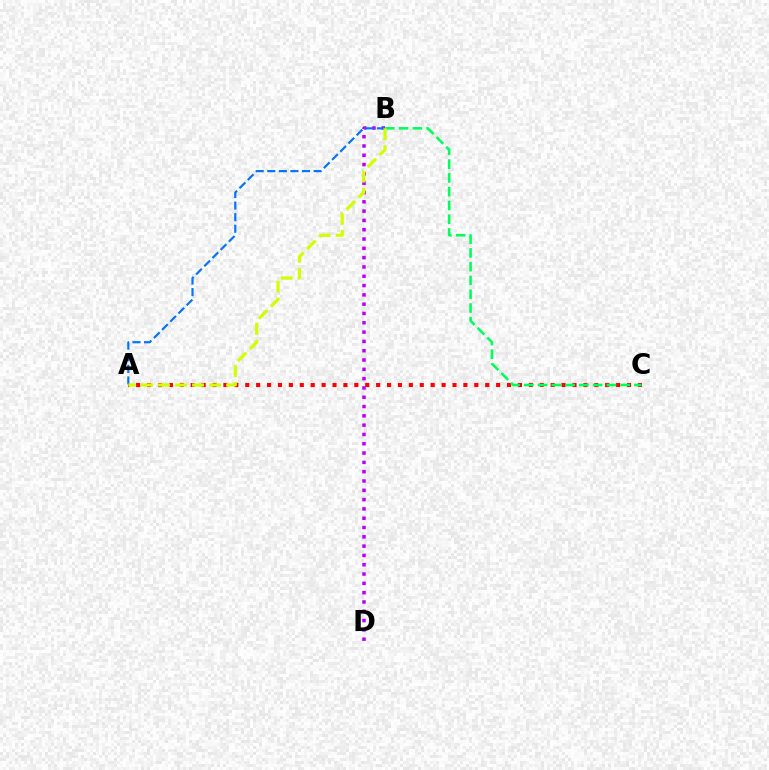{('A', 'C'): [{'color': '#ff0000', 'line_style': 'dotted', 'thickness': 2.96}], ('B', 'D'): [{'color': '#b900ff', 'line_style': 'dotted', 'thickness': 2.53}], ('A', 'B'): [{'color': '#0074ff', 'line_style': 'dashed', 'thickness': 1.57}, {'color': '#d1ff00', 'line_style': 'dashed', 'thickness': 2.32}], ('B', 'C'): [{'color': '#00ff5c', 'line_style': 'dashed', 'thickness': 1.87}]}